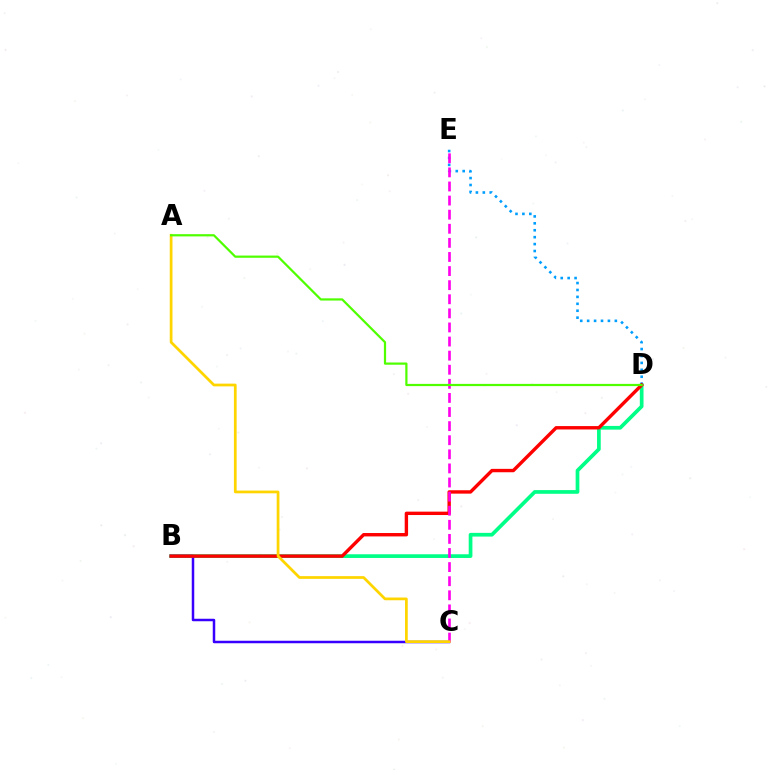{('B', 'D'): [{'color': '#00ff86', 'line_style': 'solid', 'thickness': 2.67}, {'color': '#ff0000', 'line_style': 'solid', 'thickness': 2.44}], ('B', 'C'): [{'color': '#3700ff', 'line_style': 'solid', 'thickness': 1.79}], ('D', 'E'): [{'color': '#009eff', 'line_style': 'dotted', 'thickness': 1.88}], ('C', 'E'): [{'color': '#ff00ed', 'line_style': 'dashed', 'thickness': 1.92}], ('A', 'C'): [{'color': '#ffd500', 'line_style': 'solid', 'thickness': 1.97}], ('A', 'D'): [{'color': '#4fff00', 'line_style': 'solid', 'thickness': 1.59}]}